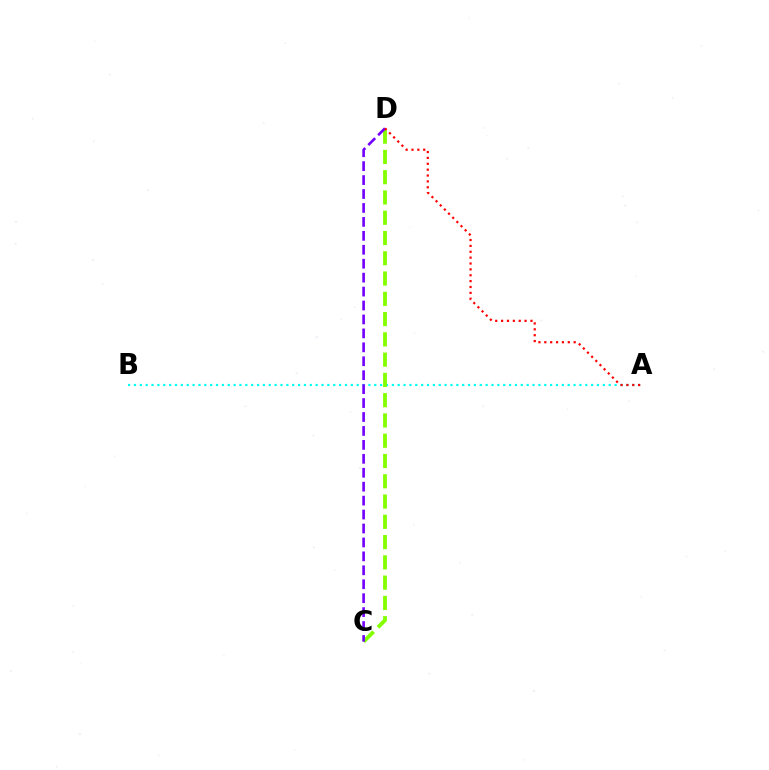{('A', 'B'): [{'color': '#00fff6', 'line_style': 'dotted', 'thickness': 1.59}], ('C', 'D'): [{'color': '#84ff00', 'line_style': 'dashed', 'thickness': 2.75}, {'color': '#7200ff', 'line_style': 'dashed', 'thickness': 1.89}], ('A', 'D'): [{'color': '#ff0000', 'line_style': 'dotted', 'thickness': 1.6}]}